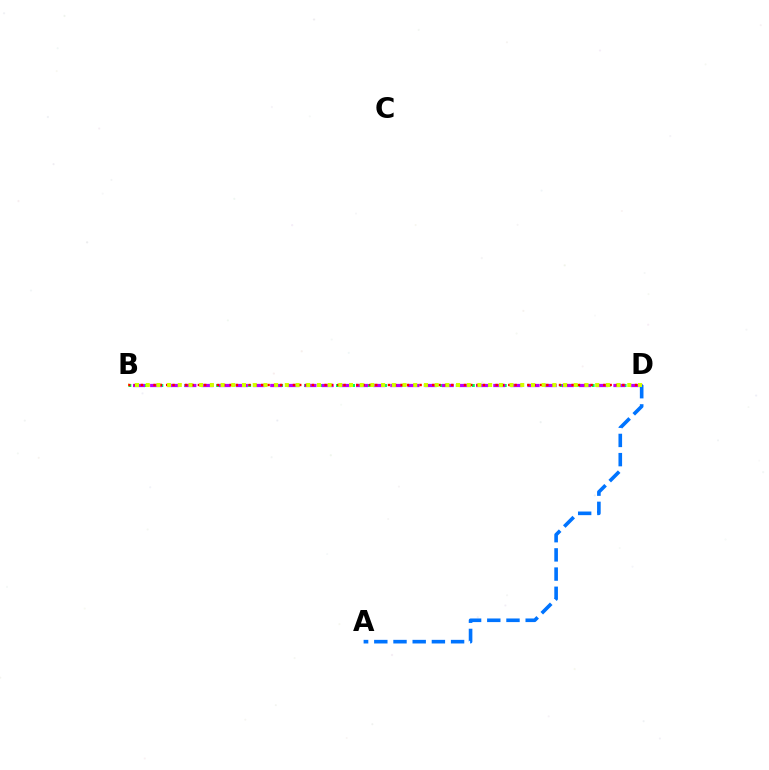{('B', 'D'): [{'color': '#00ff5c', 'line_style': 'dotted', 'thickness': 2.17}, {'color': '#b900ff', 'line_style': 'dashed', 'thickness': 2.33}, {'color': '#ff0000', 'line_style': 'dotted', 'thickness': 1.72}, {'color': '#d1ff00', 'line_style': 'dotted', 'thickness': 2.91}], ('A', 'D'): [{'color': '#0074ff', 'line_style': 'dashed', 'thickness': 2.61}]}